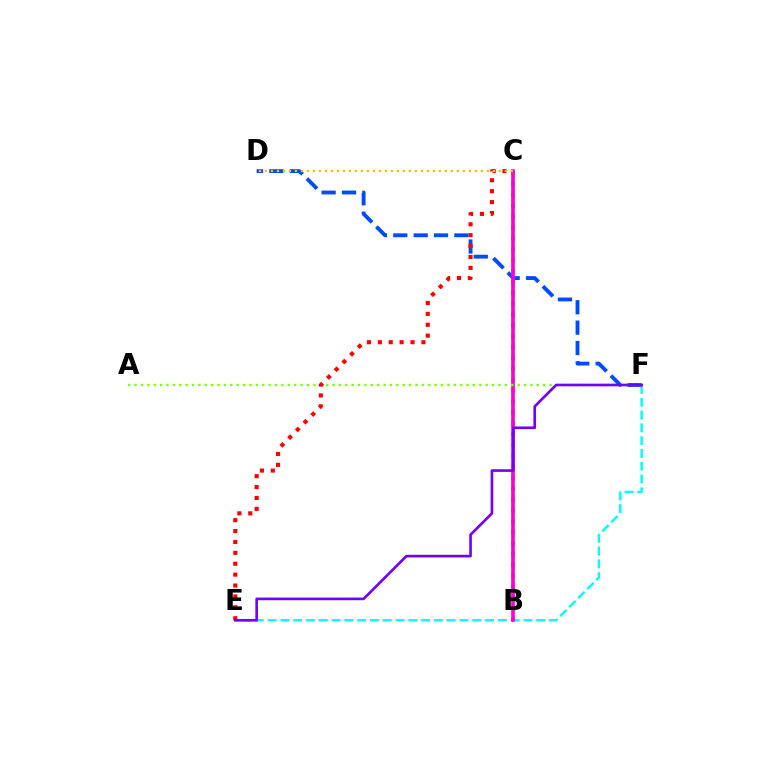{('E', 'F'): [{'color': '#00fff6', 'line_style': 'dashed', 'thickness': 1.74}, {'color': '#7200ff', 'line_style': 'solid', 'thickness': 1.91}], ('D', 'F'): [{'color': '#004bff', 'line_style': 'dashed', 'thickness': 2.77}], ('B', 'C'): [{'color': '#00ff39', 'line_style': 'dotted', 'thickness': 2.96}, {'color': '#ff00cf', 'line_style': 'solid', 'thickness': 2.63}], ('A', 'F'): [{'color': '#84ff00', 'line_style': 'dotted', 'thickness': 1.73}], ('C', 'E'): [{'color': '#ff0000', 'line_style': 'dotted', 'thickness': 2.96}], ('C', 'D'): [{'color': '#ffbd00', 'line_style': 'dotted', 'thickness': 1.63}]}